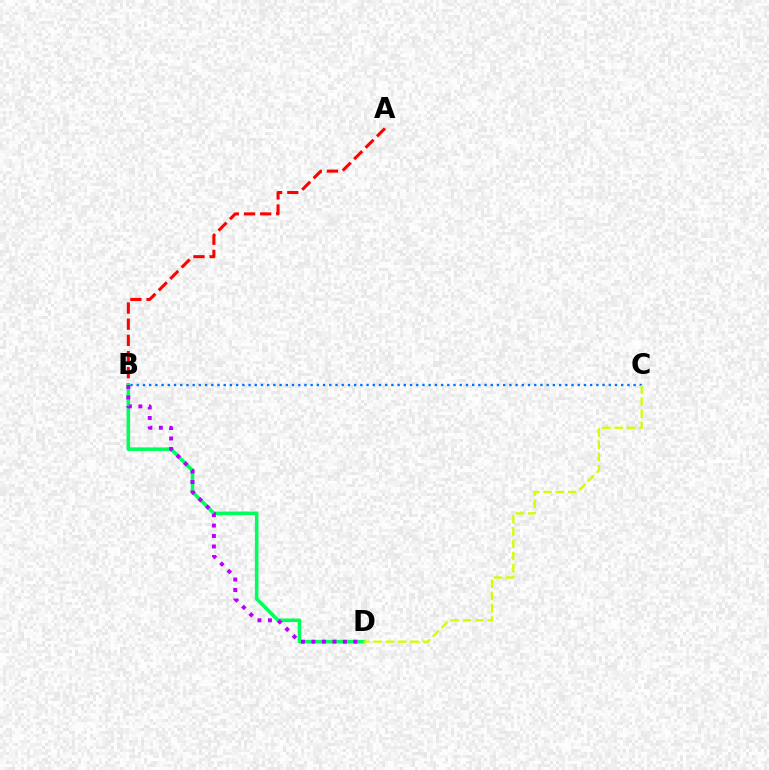{('A', 'B'): [{'color': '#ff0000', 'line_style': 'dashed', 'thickness': 2.2}], ('B', 'C'): [{'color': '#0074ff', 'line_style': 'dotted', 'thickness': 1.69}], ('B', 'D'): [{'color': '#00ff5c', 'line_style': 'solid', 'thickness': 2.57}, {'color': '#b900ff', 'line_style': 'dotted', 'thickness': 2.85}], ('C', 'D'): [{'color': '#d1ff00', 'line_style': 'dashed', 'thickness': 1.67}]}